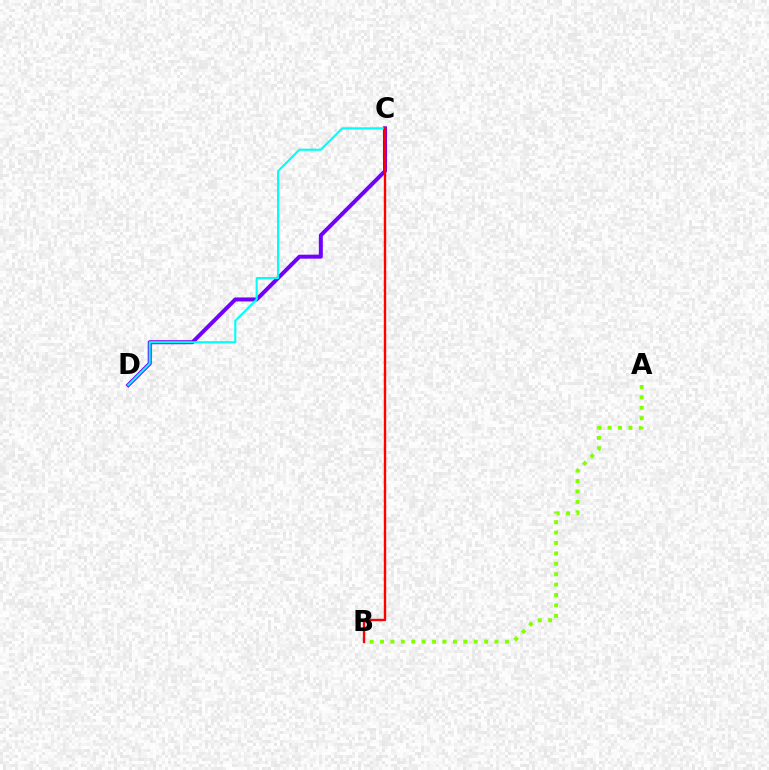{('A', 'B'): [{'color': '#84ff00', 'line_style': 'dotted', 'thickness': 2.83}], ('C', 'D'): [{'color': '#7200ff', 'line_style': 'solid', 'thickness': 2.87}, {'color': '#00fff6', 'line_style': 'solid', 'thickness': 1.51}], ('B', 'C'): [{'color': '#ff0000', 'line_style': 'solid', 'thickness': 1.71}]}